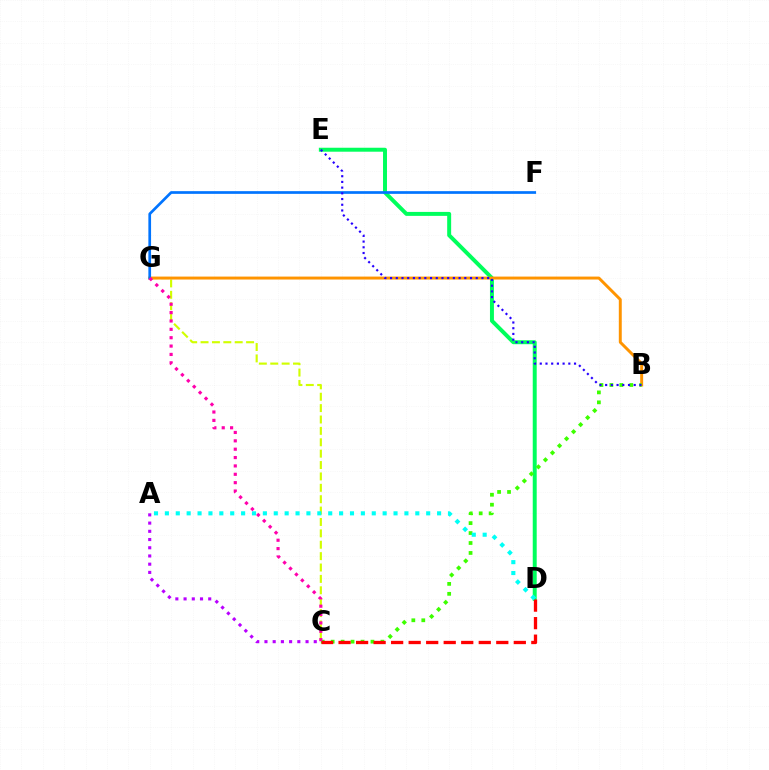{('D', 'E'): [{'color': '#00ff5c', 'line_style': 'solid', 'thickness': 2.85}], ('C', 'G'): [{'color': '#d1ff00', 'line_style': 'dashed', 'thickness': 1.55}, {'color': '#ff00ac', 'line_style': 'dotted', 'thickness': 2.27}], ('B', 'G'): [{'color': '#ff9400', 'line_style': 'solid', 'thickness': 2.12}], ('B', 'C'): [{'color': '#3dff00', 'line_style': 'dotted', 'thickness': 2.7}], ('C', 'D'): [{'color': '#ff0000', 'line_style': 'dashed', 'thickness': 2.38}], ('F', 'G'): [{'color': '#0074ff', 'line_style': 'solid', 'thickness': 1.94}], ('A', 'C'): [{'color': '#b900ff', 'line_style': 'dotted', 'thickness': 2.23}], ('B', 'E'): [{'color': '#2500ff', 'line_style': 'dotted', 'thickness': 1.55}], ('A', 'D'): [{'color': '#00fff6', 'line_style': 'dotted', 'thickness': 2.96}]}